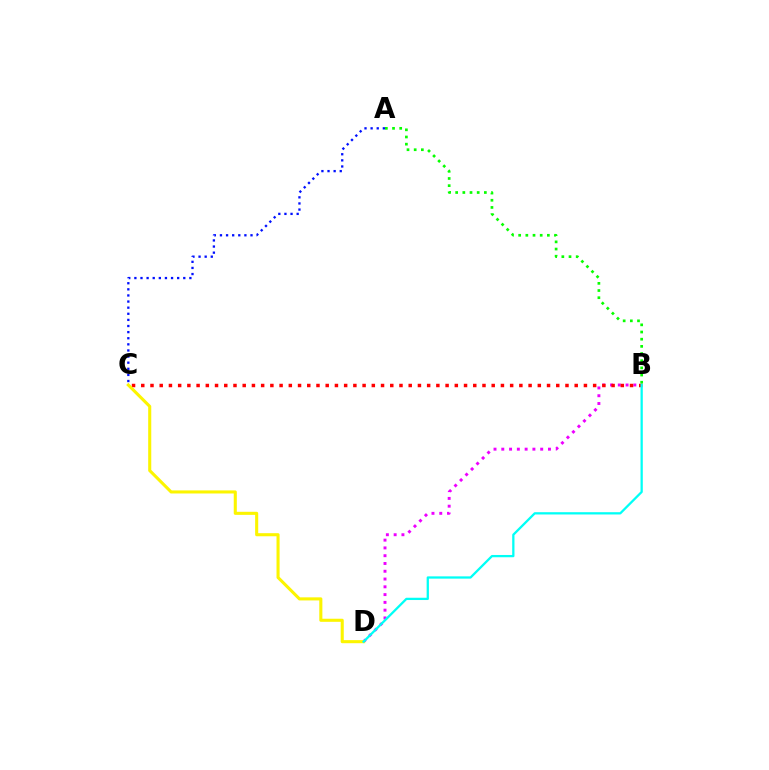{('B', 'D'): [{'color': '#ee00ff', 'line_style': 'dotted', 'thickness': 2.11}, {'color': '#00fff6', 'line_style': 'solid', 'thickness': 1.64}], ('B', 'C'): [{'color': '#ff0000', 'line_style': 'dotted', 'thickness': 2.51}], ('C', 'D'): [{'color': '#fcf500', 'line_style': 'solid', 'thickness': 2.22}], ('A', 'B'): [{'color': '#08ff00', 'line_style': 'dotted', 'thickness': 1.95}], ('A', 'C'): [{'color': '#0010ff', 'line_style': 'dotted', 'thickness': 1.66}]}